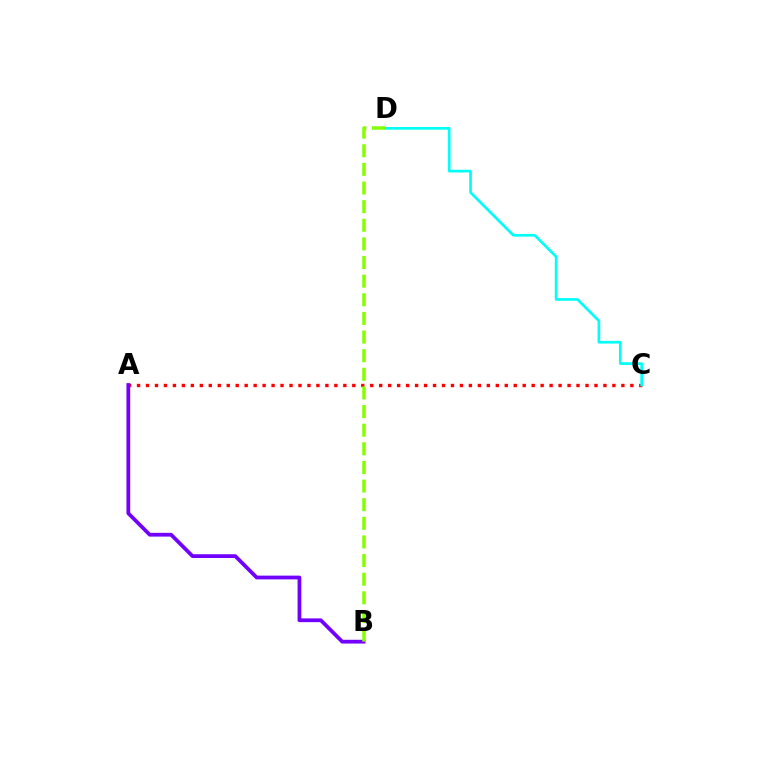{('A', 'C'): [{'color': '#ff0000', 'line_style': 'dotted', 'thickness': 2.44}], ('A', 'B'): [{'color': '#7200ff', 'line_style': 'solid', 'thickness': 2.71}], ('C', 'D'): [{'color': '#00fff6', 'line_style': 'solid', 'thickness': 1.93}], ('B', 'D'): [{'color': '#84ff00', 'line_style': 'dashed', 'thickness': 2.53}]}